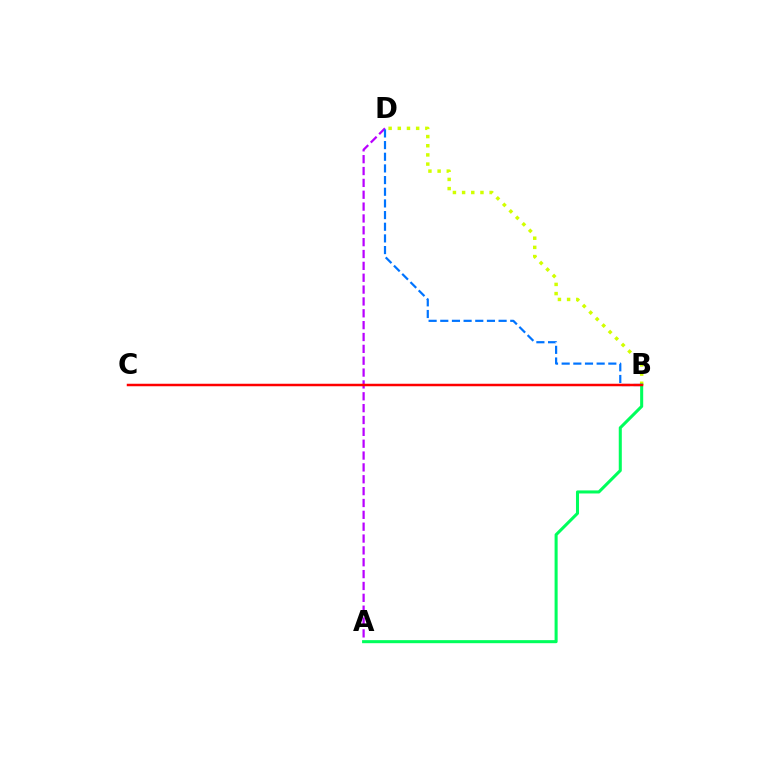{('B', 'D'): [{'color': '#d1ff00', 'line_style': 'dotted', 'thickness': 2.49}, {'color': '#0074ff', 'line_style': 'dashed', 'thickness': 1.58}], ('A', 'D'): [{'color': '#b900ff', 'line_style': 'dashed', 'thickness': 1.61}], ('A', 'B'): [{'color': '#00ff5c', 'line_style': 'solid', 'thickness': 2.19}], ('B', 'C'): [{'color': '#ff0000', 'line_style': 'solid', 'thickness': 1.79}]}